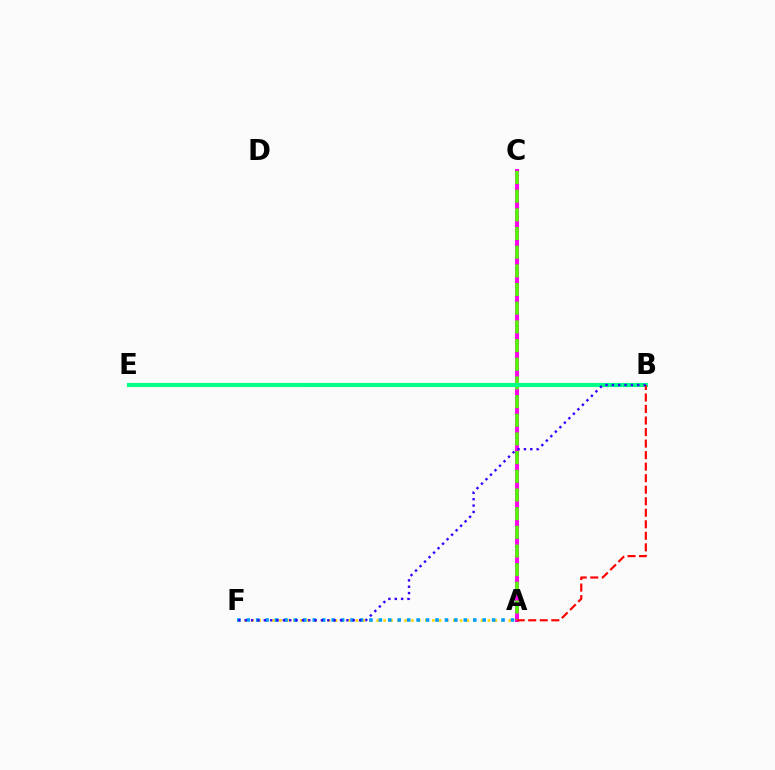{('A', 'F'): [{'color': '#ffd500', 'line_style': 'dotted', 'thickness': 1.89}, {'color': '#009eff', 'line_style': 'dotted', 'thickness': 2.56}], ('A', 'C'): [{'color': '#ff00ed', 'line_style': 'solid', 'thickness': 2.89}, {'color': '#4fff00', 'line_style': 'dashed', 'thickness': 2.54}], ('B', 'E'): [{'color': '#00ff86', 'line_style': 'solid', 'thickness': 2.97}], ('A', 'B'): [{'color': '#ff0000', 'line_style': 'dashed', 'thickness': 1.57}], ('B', 'F'): [{'color': '#3700ff', 'line_style': 'dotted', 'thickness': 1.73}]}